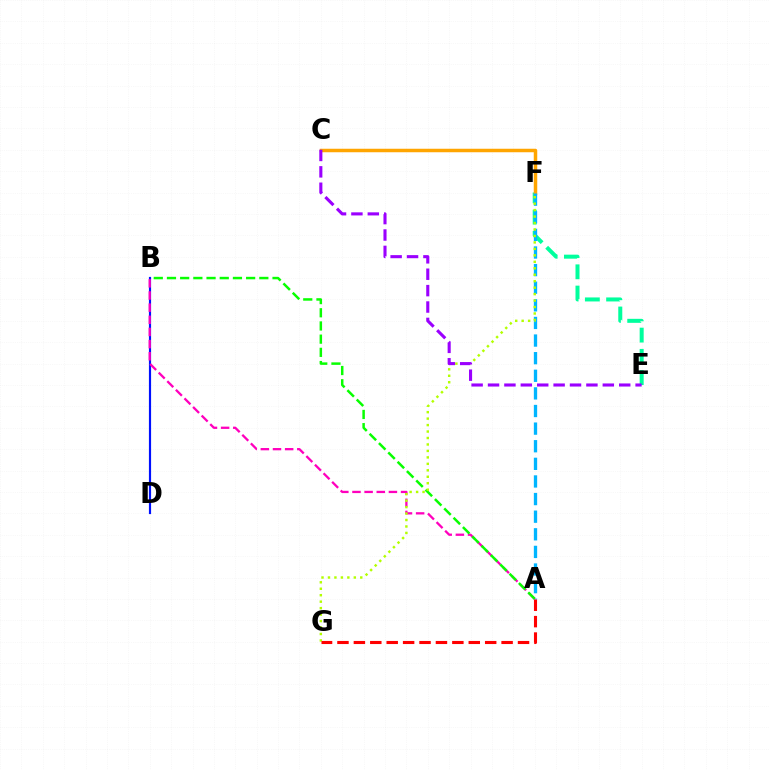{('E', 'F'): [{'color': '#00ff9d', 'line_style': 'dashed', 'thickness': 2.89}], ('C', 'F'): [{'color': '#ffa500', 'line_style': 'solid', 'thickness': 2.52}], ('B', 'D'): [{'color': '#0010ff', 'line_style': 'solid', 'thickness': 1.57}], ('A', 'B'): [{'color': '#ff00bd', 'line_style': 'dashed', 'thickness': 1.65}, {'color': '#08ff00', 'line_style': 'dashed', 'thickness': 1.79}], ('A', 'F'): [{'color': '#00b5ff', 'line_style': 'dashed', 'thickness': 2.39}], ('F', 'G'): [{'color': '#b3ff00', 'line_style': 'dotted', 'thickness': 1.76}], ('C', 'E'): [{'color': '#9b00ff', 'line_style': 'dashed', 'thickness': 2.23}], ('A', 'G'): [{'color': '#ff0000', 'line_style': 'dashed', 'thickness': 2.23}]}